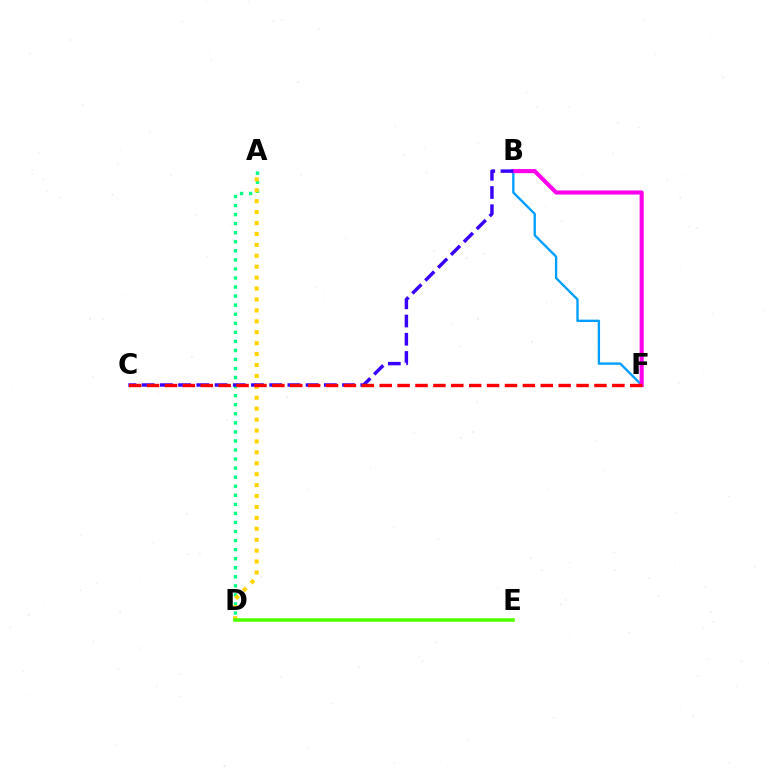{('A', 'D'): [{'color': '#00ff86', 'line_style': 'dotted', 'thickness': 2.46}, {'color': '#ffd500', 'line_style': 'dotted', 'thickness': 2.97}], ('B', 'F'): [{'color': '#009eff', 'line_style': 'solid', 'thickness': 1.69}, {'color': '#ff00ed', 'line_style': 'solid', 'thickness': 2.95}], ('B', 'C'): [{'color': '#3700ff', 'line_style': 'dashed', 'thickness': 2.47}], ('C', 'F'): [{'color': '#ff0000', 'line_style': 'dashed', 'thickness': 2.43}], ('D', 'E'): [{'color': '#4fff00', 'line_style': 'solid', 'thickness': 2.57}]}